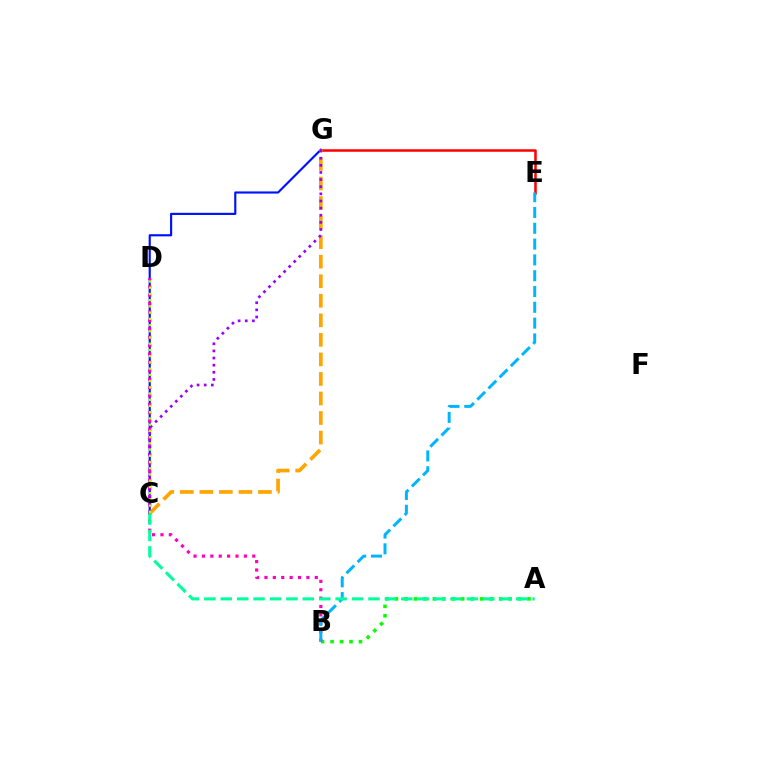{('C', 'G'): [{'color': '#0010ff', 'line_style': 'solid', 'thickness': 1.55}, {'color': '#ffa500', 'line_style': 'dashed', 'thickness': 2.65}, {'color': '#9b00ff', 'line_style': 'dotted', 'thickness': 1.94}], ('E', 'G'): [{'color': '#ff0000', 'line_style': 'solid', 'thickness': 1.82}], ('A', 'B'): [{'color': '#08ff00', 'line_style': 'dotted', 'thickness': 2.57}], ('B', 'D'): [{'color': '#ff00bd', 'line_style': 'dotted', 'thickness': 2.28}], ('B', 'E'): [{'color': '#00b5ff', 'line_style': 'dashed', 'thickness': 2.15}], ('A', 'C'): [{'color': '#00ff9d', 'line_style': 'dashed', 'thickness': 2.23}], ('C', 'D'): [{'color': '#b3ff00', 'line_style': 'dotted', 'thickness': 1.69}]}